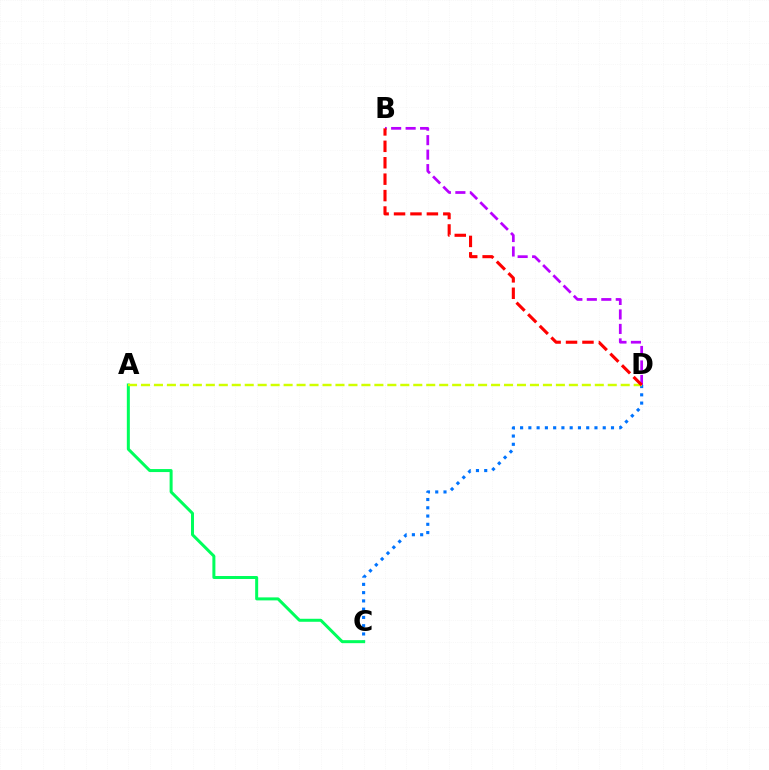{('C', 'D'): [{'color': '#0074ff', 'line_style': 'dotted', 'thickness': 2.25}], ('A', 'C'): [{'color': '#00ff5c', 'line_style': 'solid', 'thickness': 2.16}], ('A', 'D'): [{'color': '#d1ff00', 'line_style': 'dashed', 'thickness': 1.76}], ('B', 'D'): [{'color': '#b900ff', 'line_style': 'dashed', 'thickness': 1.97}, {'color': '#ff0000', 'line_style': 'dashed', 'thickness': 2.23}]}